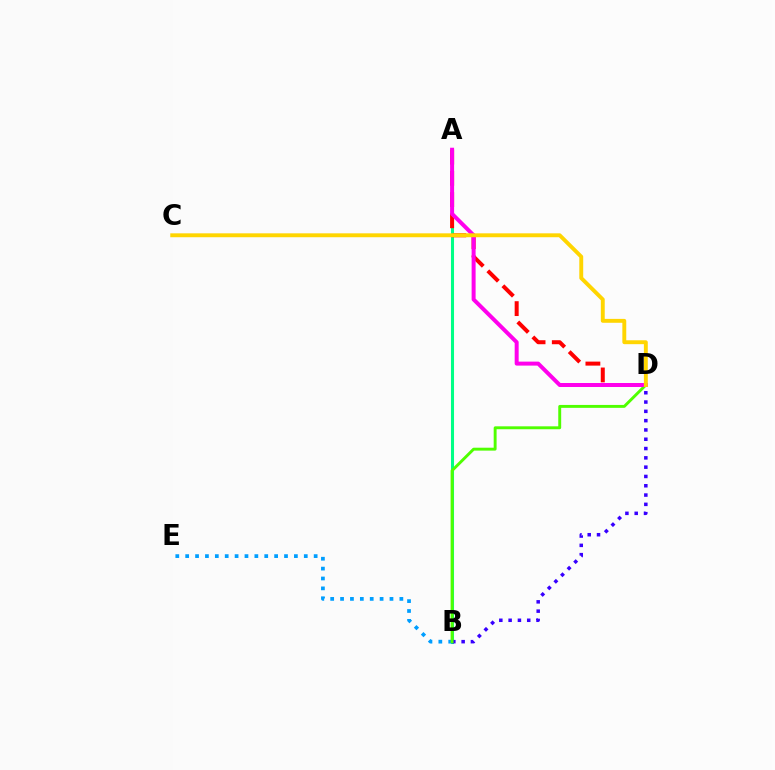{('A', 'B'): [{'color': '#00ff86', 'line_style': 'solid', 'thickness': 2.2}], ('B', 'E'): [{'color': '#009eff', 'line_style': 'dotted', 'thickness': 2.69}], ('B', 'D'): [{'color': '#3700ff', 'line_style': 'dotted', 'thickness': 2.53}, {'color': '#4fff00', 'line_style': 'solid', 'thickness': 2.1}], ('A', 'D'): [{'color': '#ff0000', 'line_style': 'dashed', 'thickness': 2.88}, {'color': '#ff00ed', 'line_style': 'solid', 'thickness': 2.87}], ('C', 'D'): [{'color': '#ffd500', 'line_style': 'solid', 'thickness': 2.81}]}